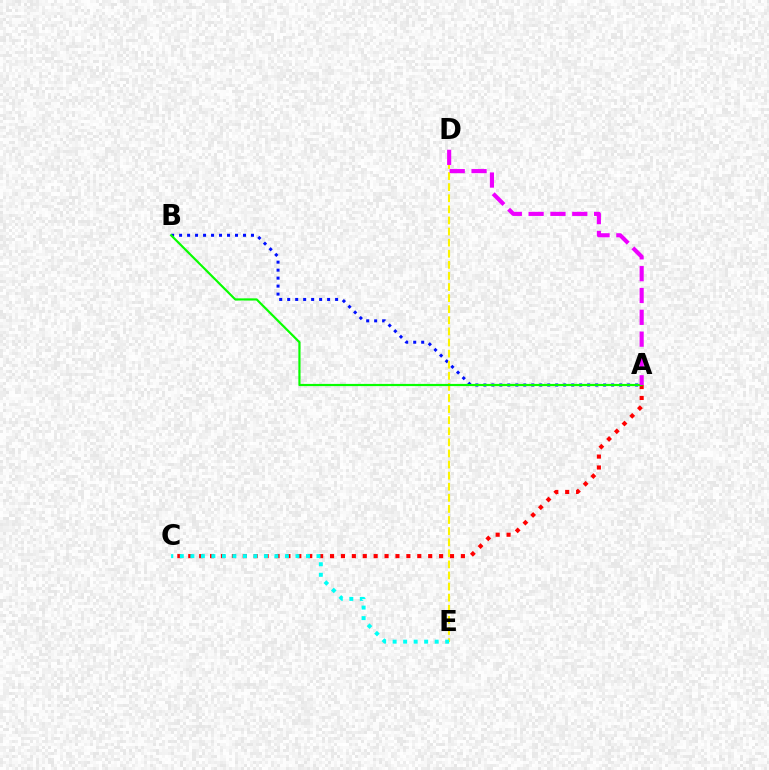{('A', 'C'): [{'color': '#ff0000', 'line_style': 'dotted', 'thickness': 2.96}], ('A', 'B'): [{'color': '#0010ff', 'line_style': 'dotted', 'thickness': 2.17}, {'color': '#08ff00', 'line_style': 'solid', 'thickness': 1.57}], ('D', 'E'): [{'color': '#fcf500', 'line_style': 'dashed', 'thickness': 1.51}], ('A', 'D'): [{'color': '#ee00ff', 'line_style': 'dashed', 'thickness': 2.97}], ('C', 'E'): [{'color': '#00fff6', 'line_style': 'dotted', 'thickness': 2.86}]}